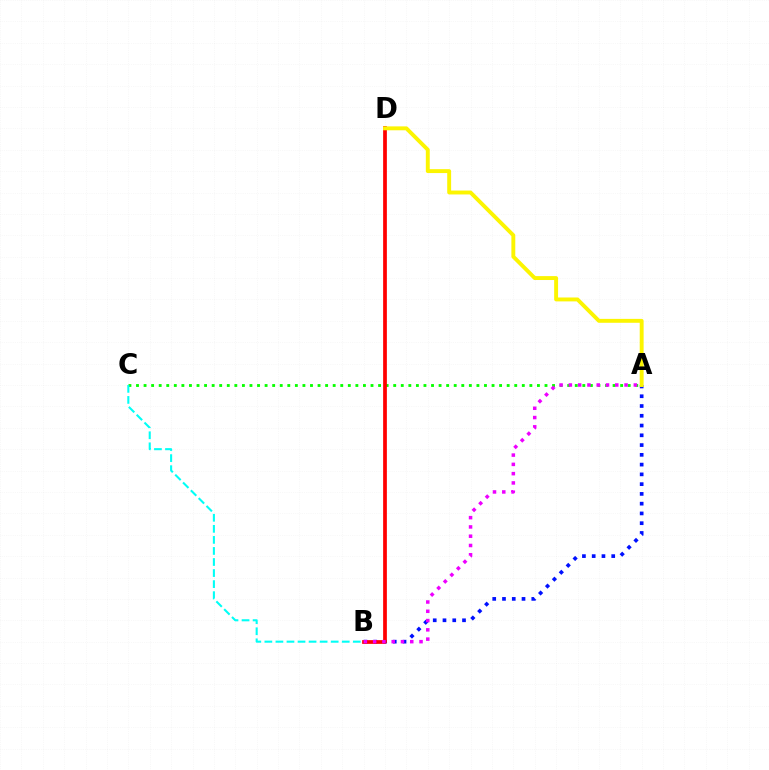{('A', 'B'): [{'color': '#0010ff', 'line_style': 'dotted', 'thickness': 2.65}, {'color': '#ee00ff', 'line_style': 'dotted', 'thickness': 2.52}], ('A', 'C'): [{'color': '#08ff00', 'line_style': 'dotted', 'thickness': 2.06}], ('B', 'D'): [{'color': '#ff0000', 'line_style': 'solid', 'thickness': 2.69}], ('A', 'D'): [{'color': '#fcf500', 'line_style': 'solid', 'thickness': 2.81}], ('B', 'C'): [{'color': '#00fff6', 'line_style': 'dashed', 'thickness': 1.5}]}